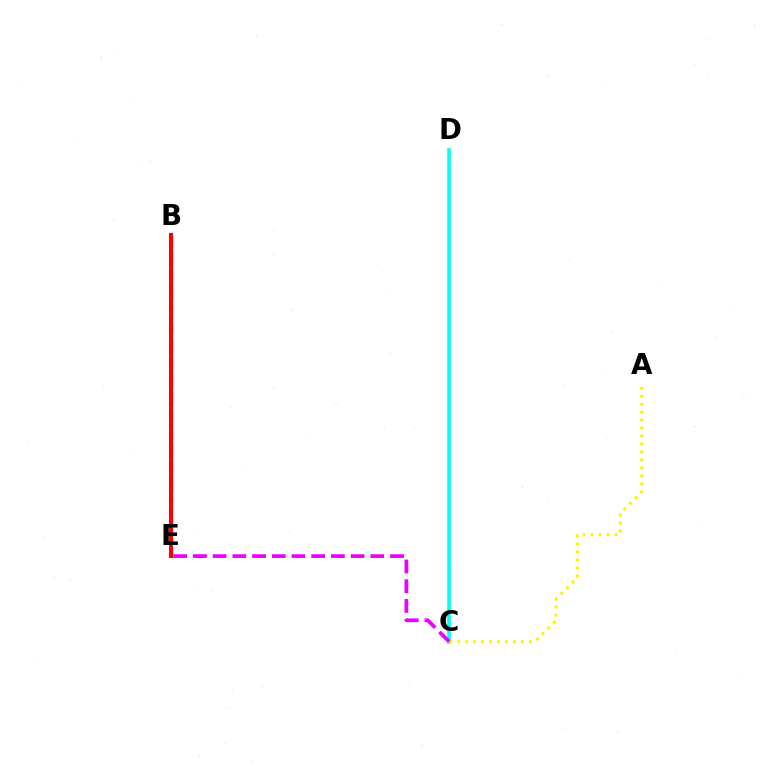{('B', 'E'): [{'color': '#0010ff', 'line_style': 'dotted', 'thickness': 2.91}, {'color': '#08ff00', 'line_style': 'dashed', 'thickness': 2.37}, {'color': '#ff0000', 'line_style': 'solid', 'thickness': 2.93}], ('C', 'D'): [{'color': '#00fff6', 'line_style': 'solid', 'thickness': 2.6}], ('A', 'C'): [{'color': '#fcf500', 'line_style': 'dotted', 'thickness': 2.17}], ('C', 'E'): [{'color': '#ee00ff', 'line_style': 'dashed', 'thickness': 2.68}]}